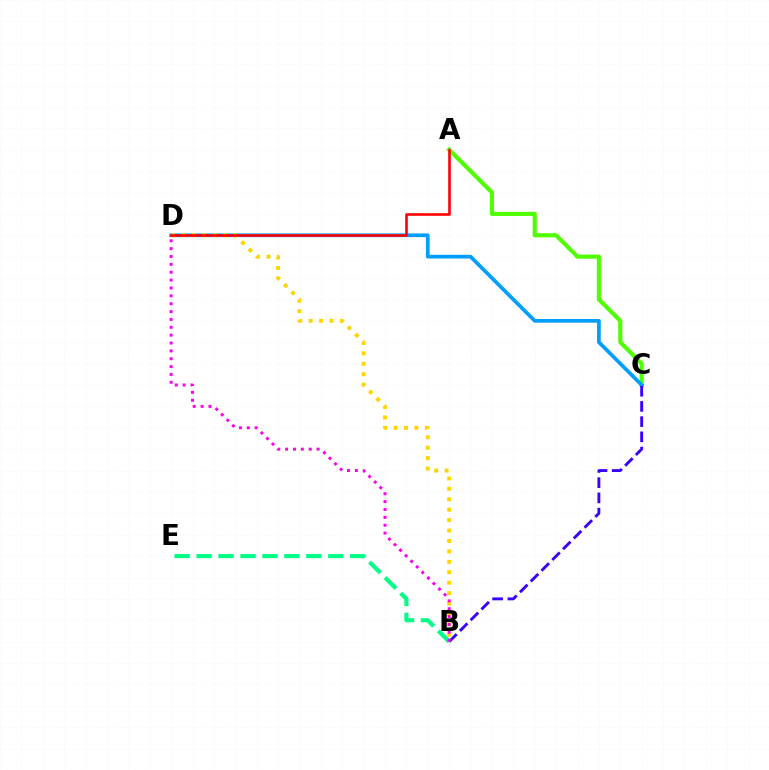{('A', 'C'): [{'color': '#4fff00', 'line_style': 'solid', 'thickness': 2.98}], ('C', 'D'): [{'color': '#009eff', 'line_style': 'solid', 'thickness': 2.67}], ('B', 'C'): [{'color': '#3700ff', 'line_style': 'dashed', 'thickness': 2.07}], ('B', 'D'): [{'color': '#ffd500', 'line_style': 'dotted', 'thickness': 2.83}, {'color': '#ff00ed', 'line_style': 'dotted', 'thickness': 2.14}], ('A', 'D'): [{'color': '#ff0000', 'line_style': 'solid', 'thickness': 1.88}], ('B', 'E'): [{'color': '#00ff86', 'line_style': 'dashed', 'thickness': 2.98}]}